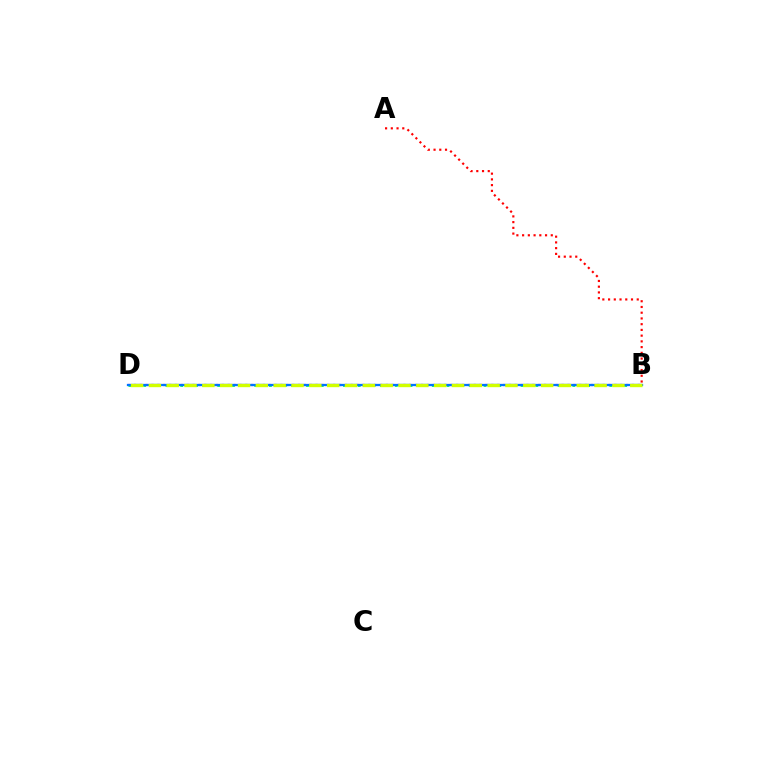{('B', 'D'): [{'color': '#b900ff', 'line_style': 'dotted', 'thickness': 1.59}, {'color': '#00ff5c', 'line_style': 'dotted', 'thickness': 2.01}, {'color': '#0074ff', 'line_style': 'solid', 'thickness': 1.64}, {'color': '#d1ff00', 'line_style': 'dashed', 'thickness': 2.42}], ('A', 'B'): [{'color': '#ff0000', 'line_style': 'dotted', 'thickness': 1.56}]}